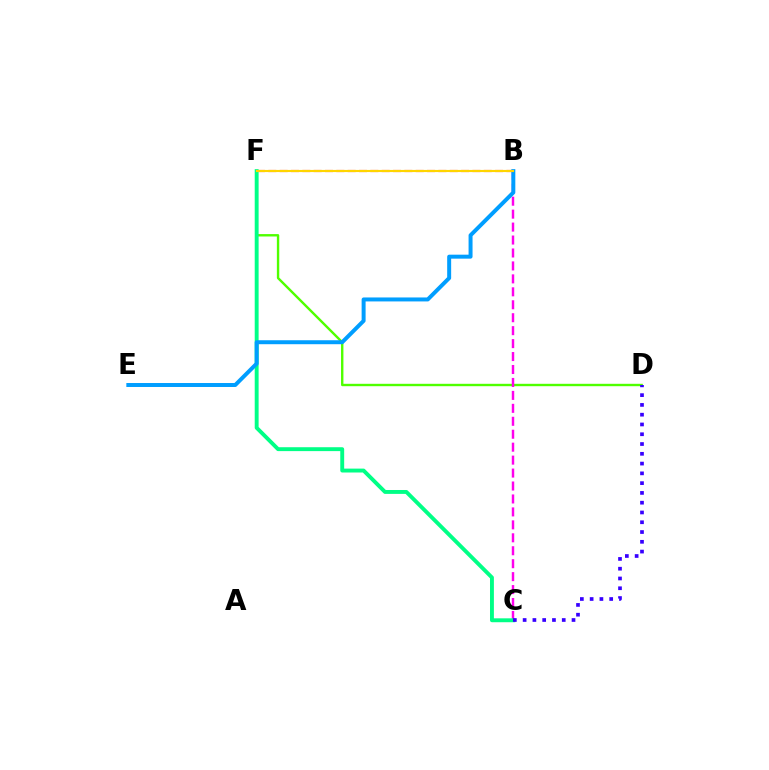{('B', 'F'): [{'color': '#ff0000', 'line_style': 'dashed', 'thickness': 1.54}, {'color': '#ffd500', 'line_style': 'solid', 'thickness': 1.53}], ('D', 'F'): [{'color': '#4fff00', 'line_style': 'solid', 'thickness': 1.72}], ('B', 'C'): [{'color': '#ff00ed', 'line_style': 'dashed', 'thickness': 1.76}], ('C', 'F'): [{'color': '#00ff86', 'line_style': 'solid', 'thickness': 2.8}], ('C', 'D'): [{'color': '#3700ff', 'line_style': 'dotted', 'thickness': 2.66}], ('B', 'E'): [{'color': '#009eff', 'line_style': 'solid', 'thickness': 2.86}]}